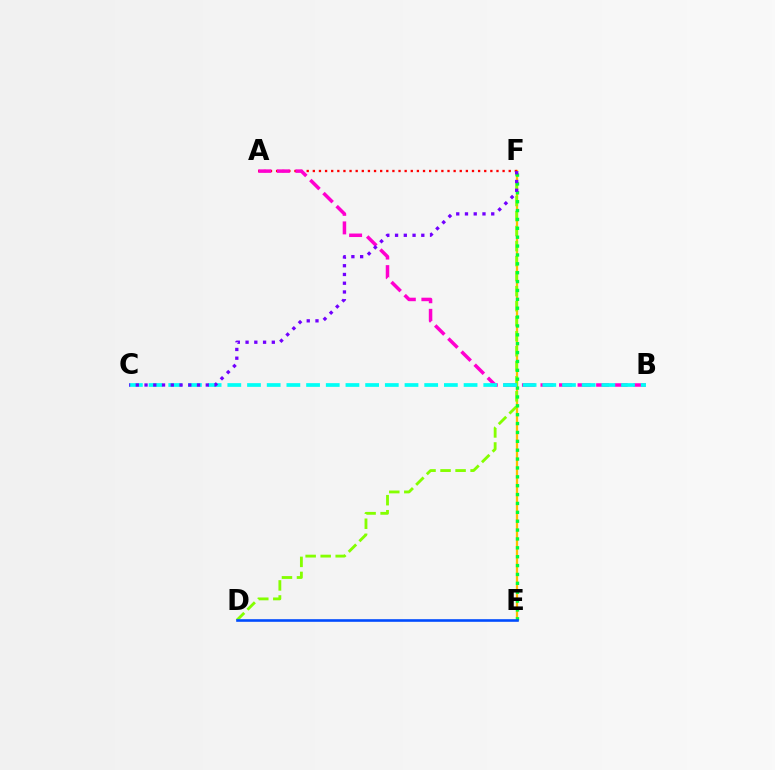{('E', 'F'): [{'color': '#ffbd00', 'line_style': 'solid', 'thickness': 1.65}, {'color': '#00ff39', 'line_style': 'dotted', 'thickness': 2.41}], ('D', 'F'): [{'color': '#84ff00', 'line_style': 'dashed', 'thickness': 2.04}], ('A', 'F'): [{'color': '#ff0000', 'line_style': 'dotted', 'thickness': 1.66}], ('A', 'B'): [{'color': '#ff00cf', 'line_style': 'dashed', 'thickness': 2.52}], ('B', 'C'): [{'color': '#00fff6', 'line_style': 'dashed', 'thickness': 2.67}], ('D', 'E'): [{'color': '#004bff', 'line_style': 'solid', 'thickness': 1.88}], ('C', 'F'): [{'color': '#7200ff', 'line_style': 'dotted', 'thickness': 2.38}]}